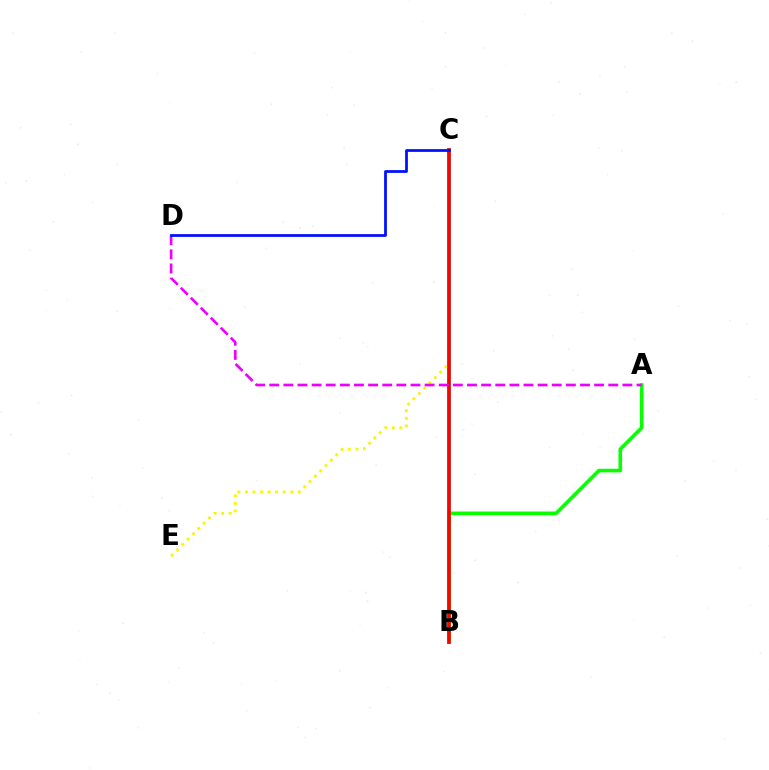{('C', 'E'): [{'color': '#fcf500', 'line_style': 'dotted', 'thickness': 2.05}], ('B', 'C'): [{'color': '#00fff6', 'line_style': 'solid', 'thickness': 2.72}, {'color': '#ff0000', 'line_style': 'solid', 'thickness': 2.61}], ('A', 'B'): [{'color': '#08ff00', 'line_style': 'solid', 'thickness': 2.59}], ('A', 'D'): [{'color': '#ee00ff', 'line_style': 'dashed', 'thickness': 1.92}], ('C', 'D'): [{'color': '#0010ff', 'line_style': 'solid', 'thickness': 1.99}]}